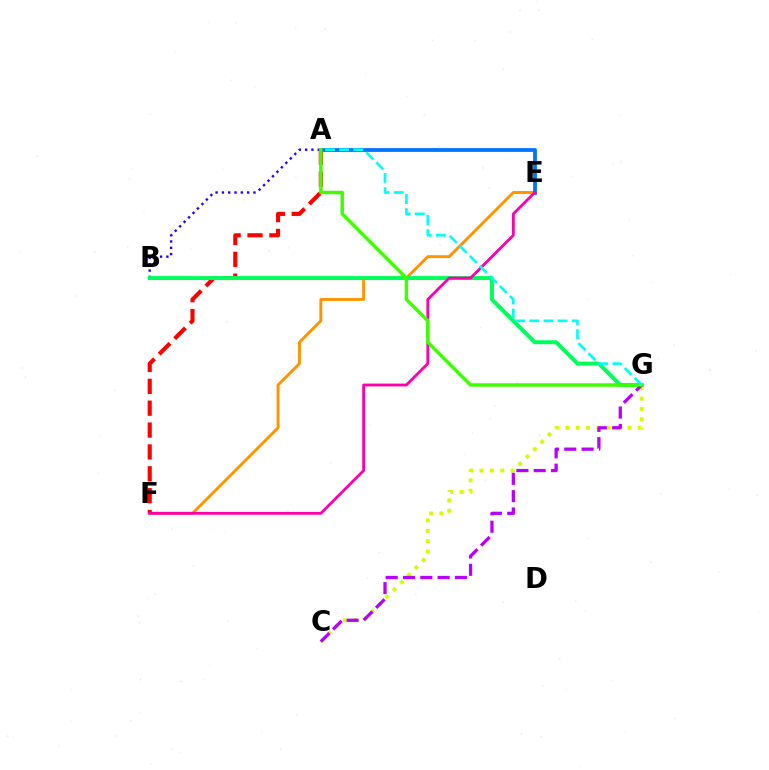{('E', 'F'): [{'color': '#ff9400', 'line_style': 'solid', 'thickness': 2.09}, {'color': '#ff00ac', 'line_style': 'solid', 'thickness': 2.03}], ('A', 'B'): [{'color': '#2500ff', 'line_style': 'dotted', 'thickness': 1.71}], ('A', 'F'): [{'color': '#ff0000', 'line_style': 'dashed', 'thickness': 2.97}], ('C', 'G'): [{'color': '#d1ff00', 'line_style': 'dotted', 'thickness': 2.81}, {'color': '#b900ff', 'line_style': 'dashed', 'thickness': 2.35}], ('B', 'G'): [{'color': '#00ff5c', 'line_style': 'solid', 'thickness': 2.86}], ('A', 'E'): [{'color': '#0074ff', 'line_style': 'solid', 'thickness': 2.73}], ('A', 'G'): [{'color': '#3dff00', 'line_style': 'solid', 'thickness': 2.48}, {'color': '#00fff6', 'line_style': 'dashed', 'thickness': 1.92}]}